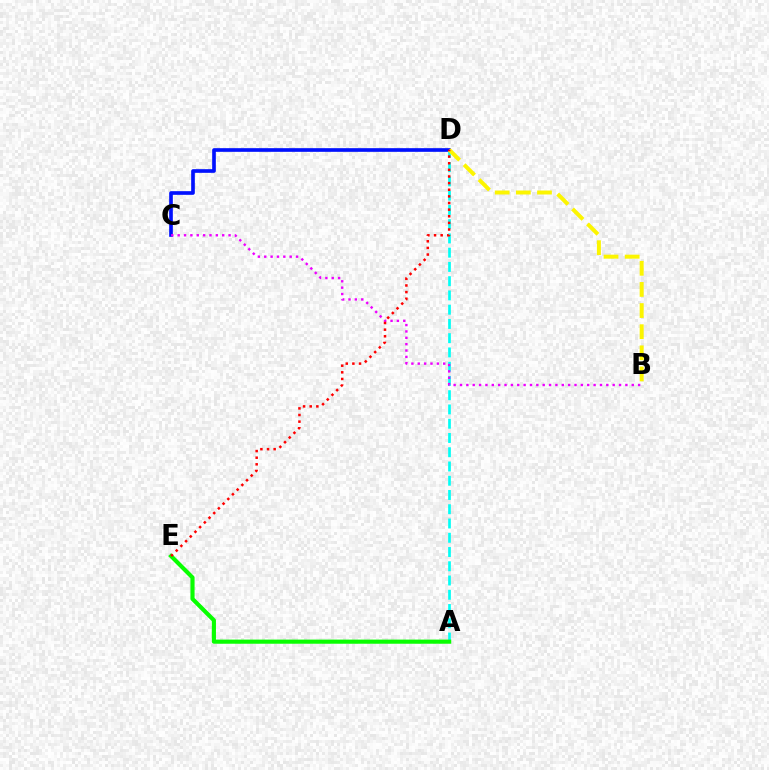{('A', 'D'): [{'color': '#00fff6', 'line_style': 'dashed', 'thickness': 1.94}], ('C', 'D'): [{'color': '#0010ff', 'line_style': 'solid', 'thickness': 2.63}], ('B', 'D'): [{'color': '#fcf500', 'line_style': 'dashed', 'thickness': 2.87}], ('B', 'C'): [{'color': '#ee00ff', 'line_style': 'dotted', 'thickness': 1.73}], ('A', 'E'): [{'color': '#08ff00', 'line_style': 'solid', 'thickness': 2.98}], ('D', 'E'): [{'color': '#ff0000', 'line_style': 'dotted', 'thickness': 1.8}]}